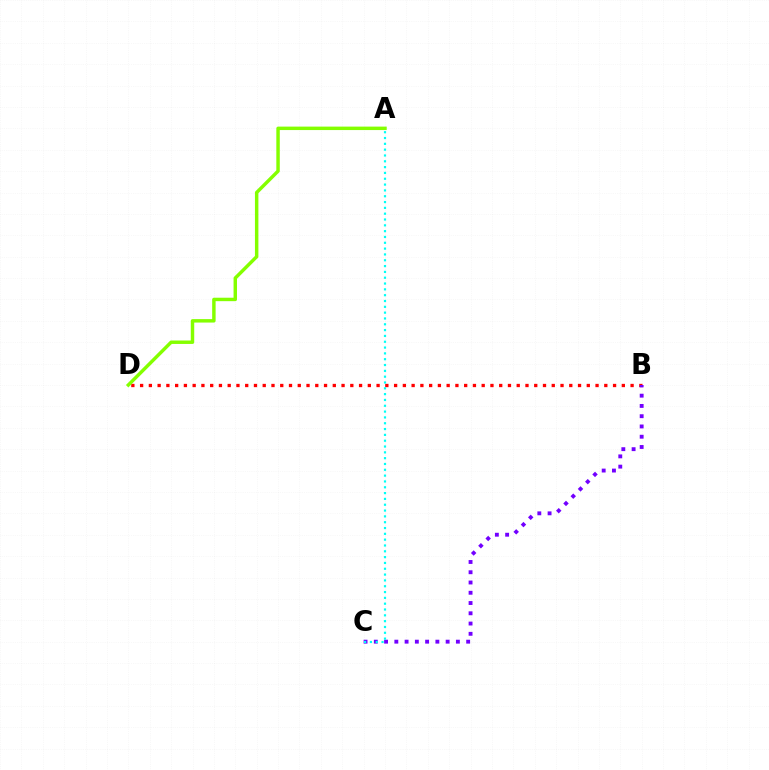{('B', 'D'): [{'color': '#ff0000', 'line_style': 'dotted', 'thickness': 2.38}], ('B', 'C'): [{'color': '#7200ff', 'line_style': 'dotted', 'thickness': 2.79}], ('A', 'C'): [{'color': '#00fff6', 'line_style': 'dotted', 'thickness': 1.58}], ('A', 'D'): [{'color': '#84ff00', 'line_style': 'solid', 'thickness': 2.48}]}